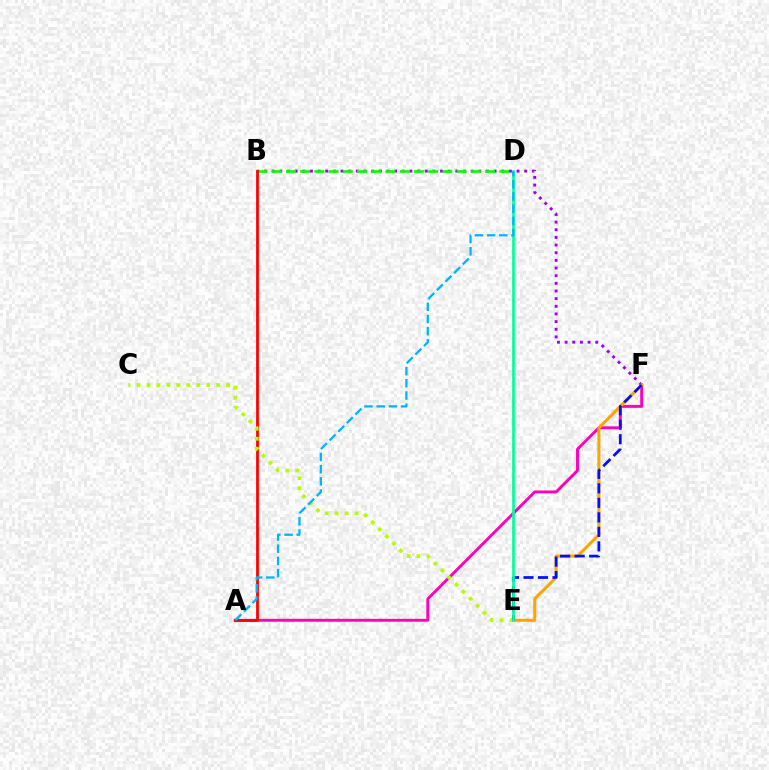{('A', 'F'): [{'color': '#ff00bd', 'line_style': 'solid', 'thickness': 2.1}], ('B', 'F'): [{'color': '#9b00ff', 'line_style': 'dotted', 'thickness': 2.08}], ('B', 'D'): [{'color': '#08ff00', 'line_style': 'dashed', 'thickness': 1.93}], ('E', 'F'): [{'color': '#ffa500', 'line_style': 'solid', 'thickness': 2.2}, {'color': '#0010ff', 'line_style': 'dashed', 'thickness': 1.97}], ('A', 'B'): [{'color': '#ff0000', 'line_style': 'solid', 'thickness': 1.99}], ('C', 'E'): [{'color': '#b3ff00', 'line_style': 'dotted', 'thickness': 2.71}], ('D', 'E'): [{'color': '#00ff9d', 'line_style': 'solid', 'thickness': 1.94}], ('A', 'D'): [{'color': '#00b5ff', 'line_style': 'dashed', 'thickness': 1.66}]}